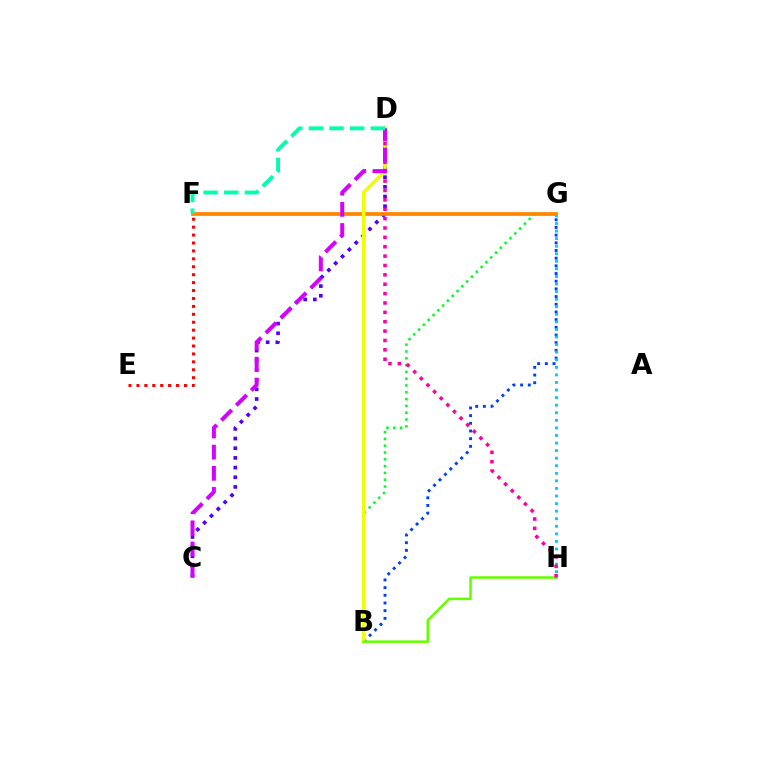{('B', 'G'): [{'color': '#003fff', 'line_style': 'dotted', 'thickness': 2.09}, {'color': '#00ff27', 'line_style': 'dotted', 'thickness': 1.85}], ('C', 'D'): [{'color': '#4f00ff', 'line_style': 'dotted', 'thickness': 2.63}, {'color': '#d600ff', 'line_style': 'dashed', 'thickness': 2.87}], ('E', 'F'): [{'color': '#ff0000', 'line_style': 'dotted', 'thickness': 2.15}], ('G', 'H'): [{'color': '#00c7ff', 'line_style': 'dotted', 'thickness': 2.06}], ('F', 'G'): [{'color': '#ff8800', 'line_style': 'solid', 'thickness': 2.71}], ('B', 'D'): [{'color': '#eeff00', 'line_style': 'solid', 'thickness': 2.53}], ('B', 'H'): [{'color': '#66ff00', 'line_style': 'solid', 'thickness': 1.82}], ('D', 'H'): [{'color': '#ff00a0', 'line_style': 'dotted', 'thickness': 2.55}], ('D', 'F'): [{'color': '#00ffaf', 'line_style': 'dashed', 'thickness': 2.8}]}